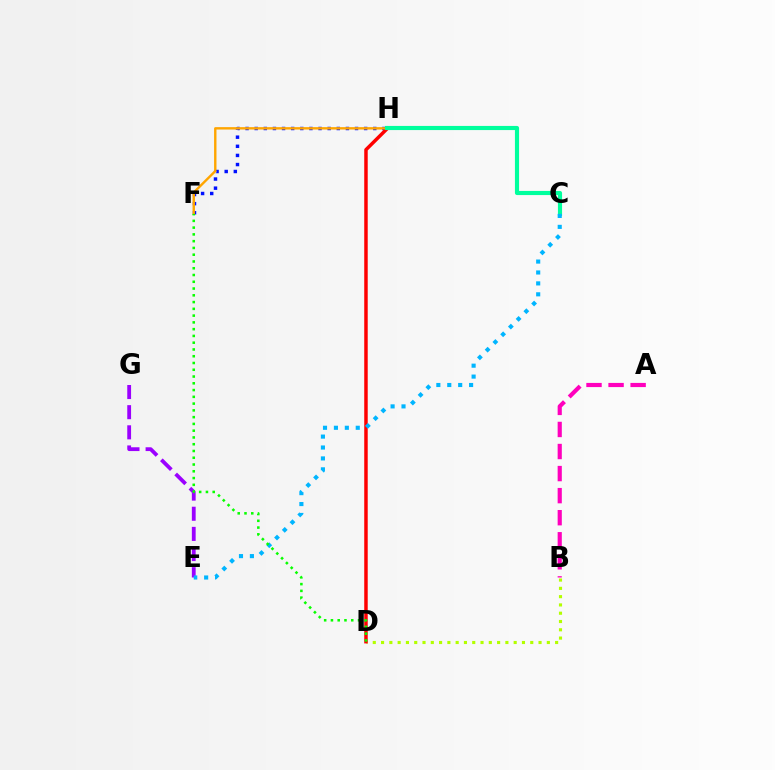{('A', 'B'): [{'color': '#ff00bd', 'line_style': 'dashed', 'thickness': 3.0}], ('F', 'H'): [{'color': '#0010ff', 'line_style': 'dotted', 'thickness': 2.48}, {'color': '#ffa500', 'line_style': 'solid', 'thickness': 1.72}], ('E', 'G'): [{'color': '#9b00ff', 'line_style': 'dashed', 'thickness': 2.74}], ('B', 'D'): [{'color': '#b3ff00', 'line_style': 'dotted', 'thickness': 2.25}], ('D', 'H'): [{'color': '#ff0000', 'line_style': 'solid', 'thickness': 2.5}], ('C', 'H'): [{'color': '#00ff9d', 'line_style': 'solid', 'thickness': 2.98}], ('C', 'E'): [{'color': '#00b5ff', 'line_style': 'dotted', 'thickness': 2.97}], ('D', 'F'): [{'color': '#08ff00', 'line_style': 'dotted', 'thickness': 1.84}]}